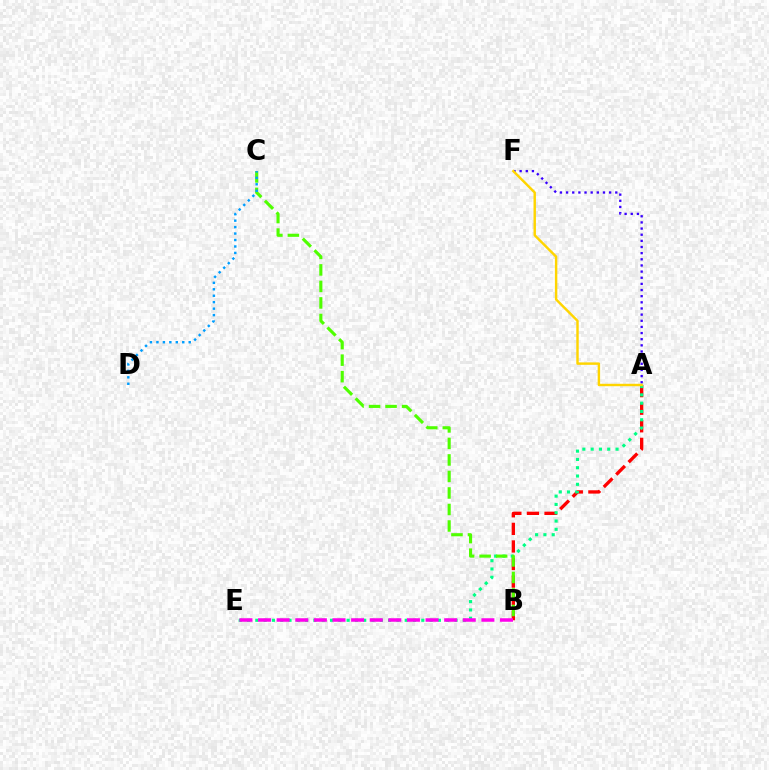{('A', 'B'): [{'color': '#ff0000', 'line_style': 'dashed', 'thickness': 2.39}], ('A', 'E'): [{'color': '#00ff86', 'line_style': 'dotted', 'thickness': 2.25}], ('B', 'C'): [{'color': '#4fff00', 'line_style': 'dashed', 'thickness': 2.24}], ('A', 'F'): [{'color': '#3700ff', 'line_style': 'dotted', 'thickness': 1.67}, {'color': '#ffd500', 'line_style': 'solid', 'thickness': 1.75}], ('C', 'D'): [{'color': '#009eff', 'line_style': 'dotted', 'thickness': 1.75}], ('B', 'E'): [{'color': '#ff00ed', 'line_style': 'dashed', 'thickness': 2.53}]}